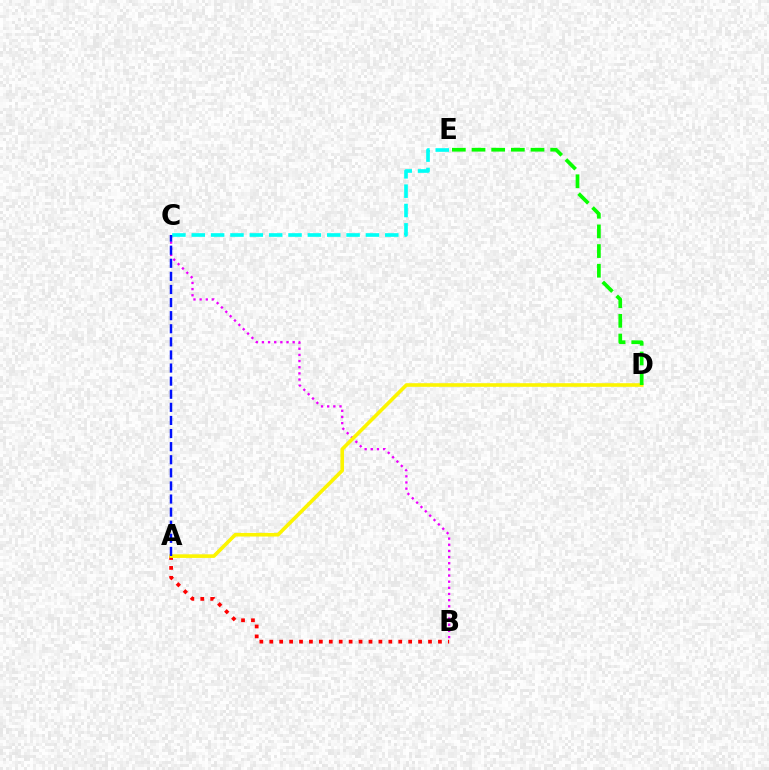{('B', 'C'): [{'color': '#ee00ff', 'line_style': 'dotted', 'thickness': 1.67}], ('C', 'E'): [{'color': '#00fff6', 'line_style': 'dashed', 'thickness': 2.63}], ('A', 'B'): [{'color': '#ff0000', 'line_style': 'dotted', 'thickness': 2.7}], ('A', 'D'): [{'color': '#fcf500', 'line_style': 'solid', 'thickness': 2.6}], ('A', 'C'): [{'color': '#0010ff', 'line_style': 'dashed', 'thickness': 1.78}], ('D', 'E'): [{'color': '#08ff00', 'line_style': 'dashed', 'thickness': 2.67}]}